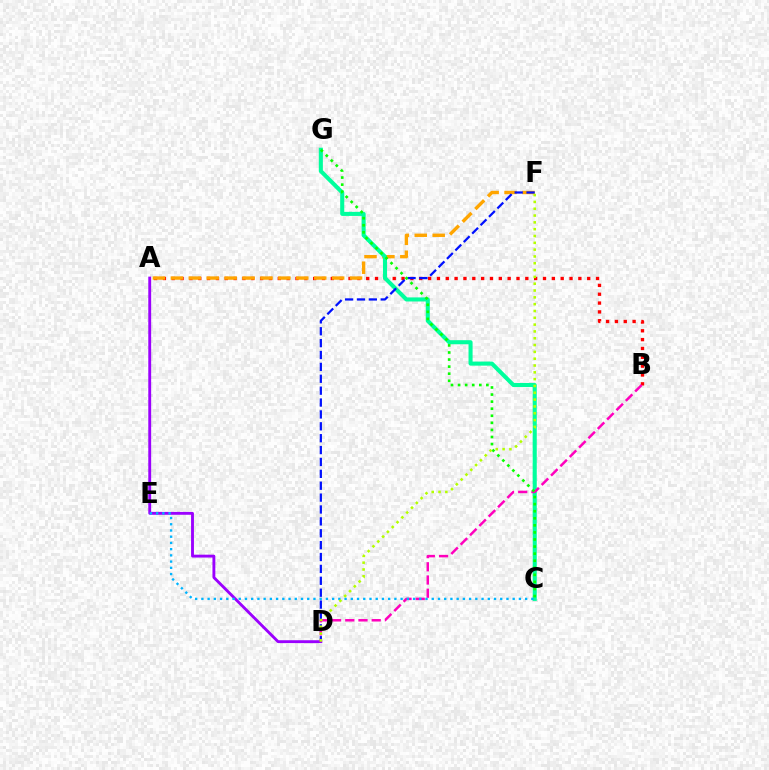{('A', 'B'): [{'color': '#ff0000', 'line_style': 'dotted', 'thickness': 2.4}], ('A', 'F'): [{'color': '#ffa500', 'line_style': 'dashed', 'thickness': 2.43}], ('A', 'D'): [{'color': '#9b00ff', 'line_style': 'solid', 'thickness': 2.07}], ('C', 'G'): [{'color': '#00ff9d', 'line_style': 'solid', 'thickness': 2.93}, {'color': '#08ff00', 'line_style': 'dotted', 'thickness': 1.92}], ('D', 'F'): [{'color': '#0010ff', 'line_style': 'dashed', 'thickness': 1.61}, {'color': '#b3ff00', 'line_style': 'dotted', 'thickness': 1.85}], ('B', 'D'): [{'color': '#ff00bd', 'line_style': 'dashed', 'thickness': 1.8}], ('C', 'E'): [{'color': '#00b5ff', 'line_style': 'dotted', 'thickness': 1.69}]}